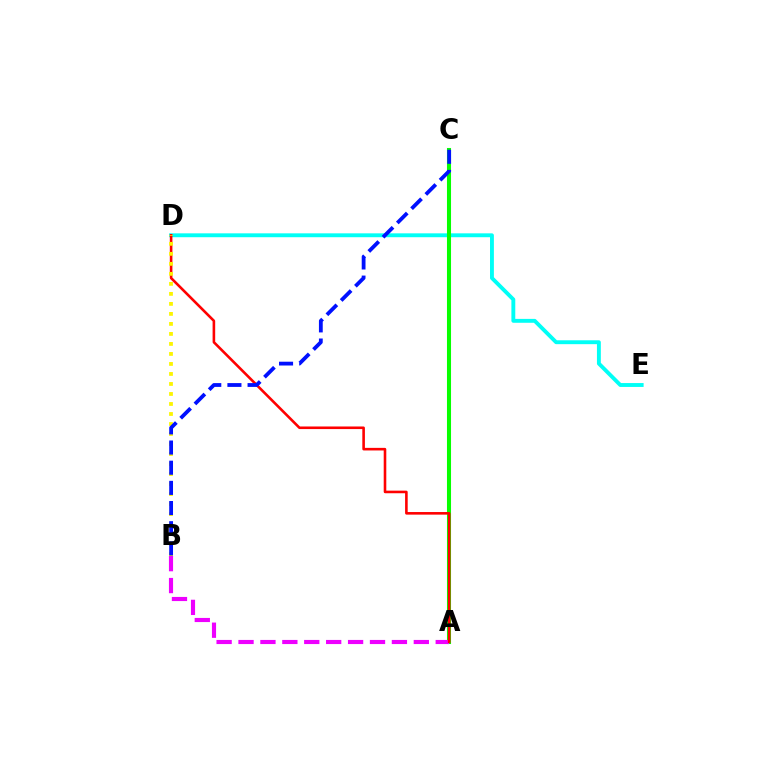{('D', 'E'): [{'color': '#00fff6', 'line_style': 'solid', 'thickness': 2.8}], ('A', 'C'): [{'color': '#08ff00', 'line_style': 'solid', 'thickness': 2.92}], ('A', 'B'): [{'color': '#ee00ff', 'line_style': 'dashed', 'thickness': 2.98}], ('A', 'D'): [{'color': '#ff0000', 'line_style': 'solid', 'thickness': 1.87}], ('B', 'D'): [{'color': '#fcf500', 'line_style': 'dotted', 'thickness': 2.72}], ('B', 'C'): [{'color': '#0010ff', 'line_style': 'dashed', 'thickness': 2.74}]}